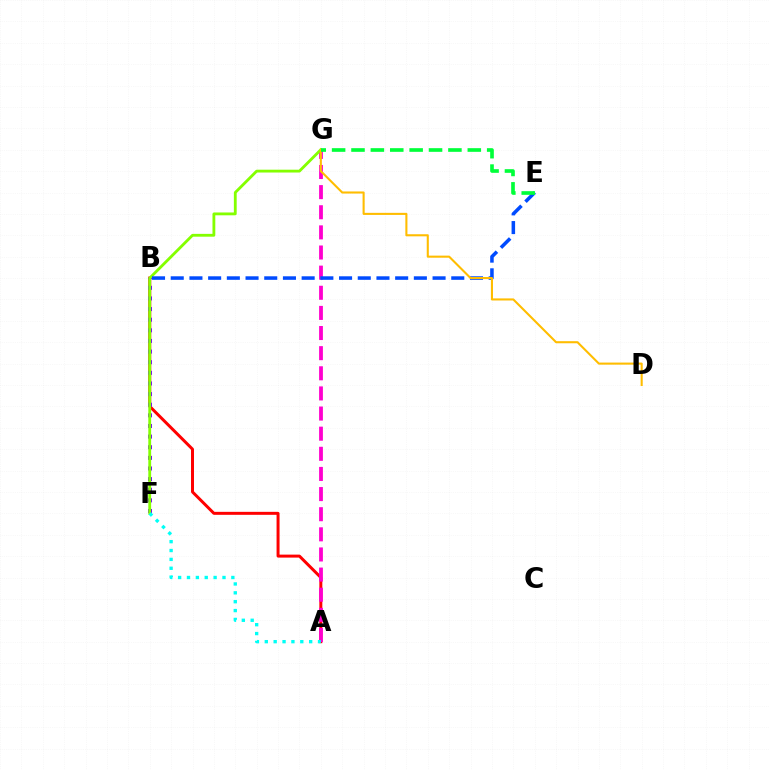{('A', 'B'): [{'color': '#ff0000', 'line_style': 'solid', 'thickness': 2.15}], ('A', 'G'): [{'color': '#ff00cf', 'line_style': 'dashed', 'thickness': 2.73}], ('B', 'F'): [{'color': '#7200ff', 'line_style': 'dotted', 'thickness': 2.89}], ('F', 'G'): [{'color': '#84ff00', 'line_style': 'solid', 'thickness': 2.03}], ('B', 'E'): [{'color': '#004bff', 'line_style': 'dashed', 'thickness': 2.54}], ('D', 'G'): [{'color': '#ffbd00', 'line_style': 'solid', 'thickness': 1.5}], ('A', 'F'): [{'color': '#00fff6', 'line_style': 'dotted', 'thickness': 2.41}], ('E', 'G'): [{'color': '#00ff39', 'line_style': 'dashed', 'thickness': 2.63}]}